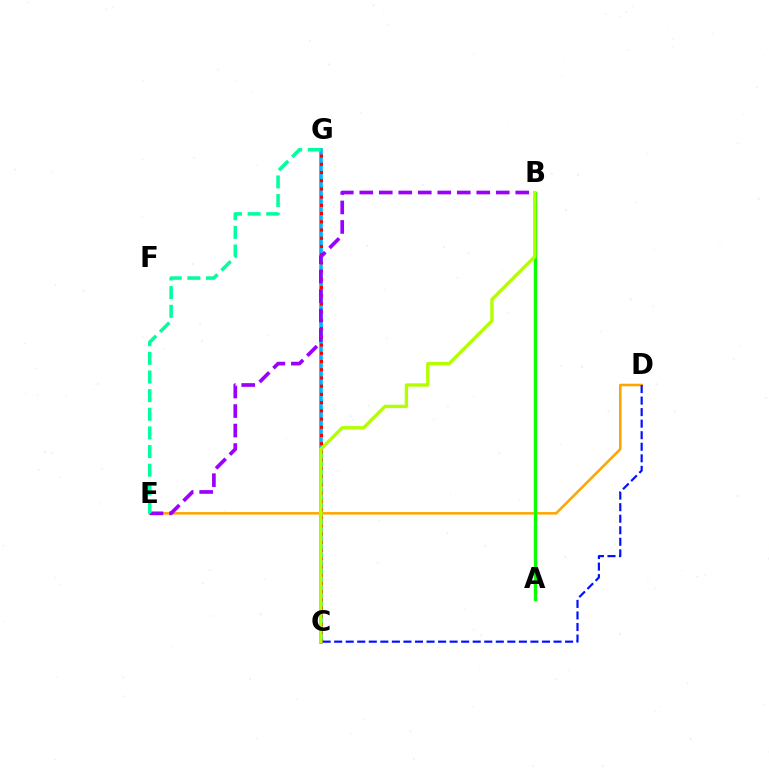{('C', 'G'): [{'color': '#00b5ff', 'line_style': 'solid', 'thickness': 2.62}, {'color': '#ff0000', 'line_style': 'dotted', 'thickness': 2.23}], ('A', 'B'): [{'color': '#ff00bd', 'line_style': 'solid', 'thickness': 2.31}, {'color': '#08ff00', 'line_style': 'solid', 'thickness': 2.16}], ('D', 'E'): [{'color': '#ffa500', 'line_style': 'solid', 'thickness': 1.83}], ('B', 'E'): [{'color': '#9b00ff', 'line_style': 'dashed', 'thickness': 2.65}], ('E', 'G'): [{'color': '#00ff9d', 'line_style': 'dashed', 'thickness': 2.53}], ('C', 'D'): [{'color': '#0010ff', 'line_style': 'dashed', 'thickness': 1.57}], ('B', 'C'): [{'color': '#b3ff00', 'line_style': 'solid', 'thickness': 2.41}]}